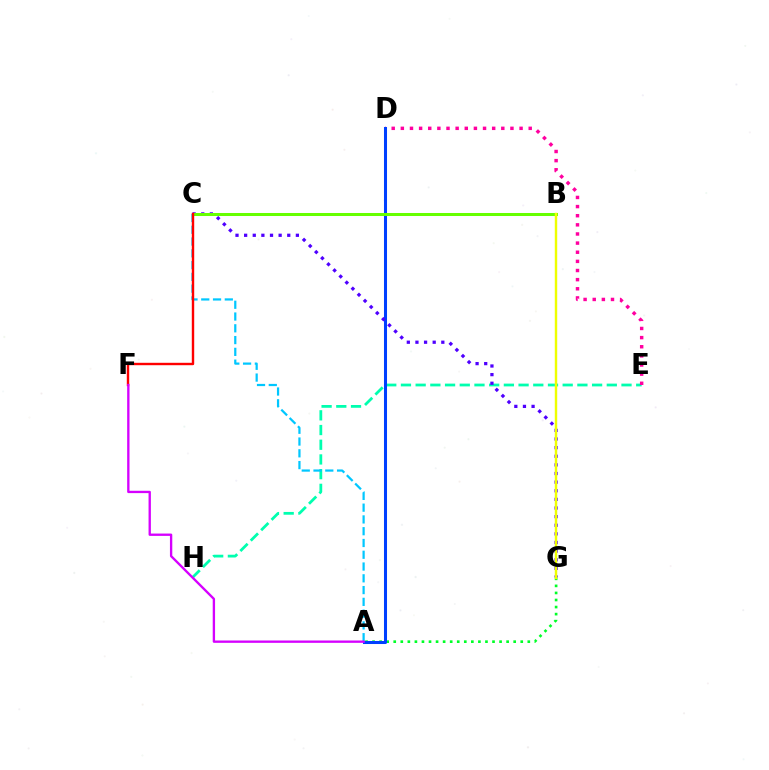{('A', 'G'): [{'color': '#00ff27', 'line_style': 'dotted', 'thickness': 1.92}], ('E', 'H'): [{'color': '#00ffaf', 'line_style': 'dashed', 'thickness': 2.0}], ('B', 'C'): [{'color': '#ff8800', 'line_style': 'dashed', 'thickness': 2.16}, {'color': '#66ff00', 'line_style': 'solid', 'thickness': 2.17}], ('D', 'E'): [{'color': '#ff00a0', 'line_style': 'dotted', 'thickness': 2.48}], ('A', 'D'): [{'color': '#003fff', 'line_style': 'solid', 'thickness': 2.19}], ('C', 'G'): [{'color': '#4f00ff', 'line_style': 'dotted', 'thickness': 2.34}], ('A', 'C'): [{'color': '#00c7ff', 'line_style': 'dashed', 'thickness': 1.6}], ('C', 'F'): [{'color': '#ff0000', 'line_style': 'solid', 'thickness': 1.73}], ('A', 'F'): [{'color': '#d600ff', 'line_style': 'solid', 'thickness': 1.68}], ('B', 'G'): [{'color': '#eeff00', 'line_style': 'solid', 'thickness': 1.74}]}